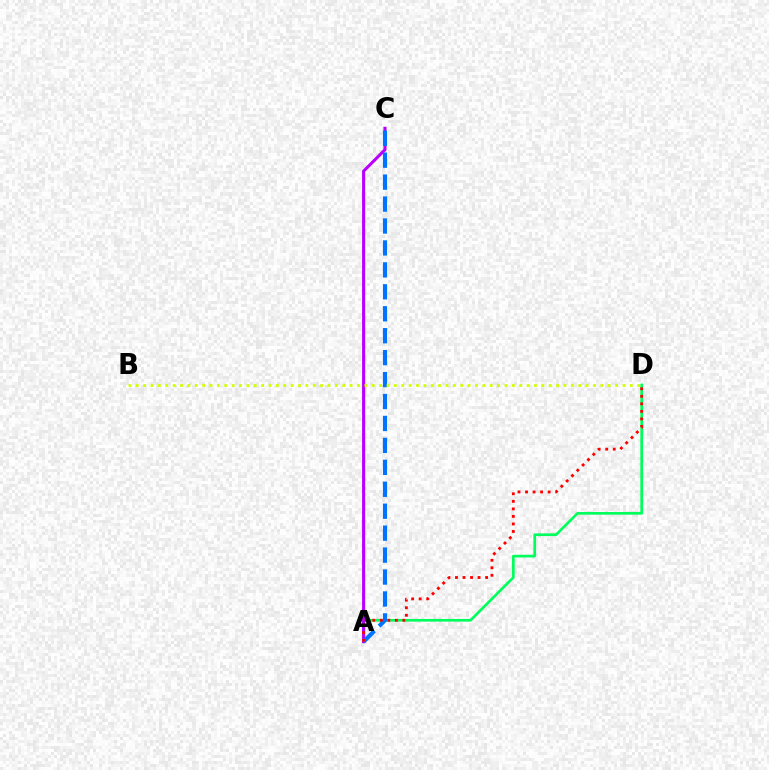{('A', 'D'): [{'color': '#00ff5c', 'line_style': 'solid', 'thickness': 1.93}, {'color': '#ff0000', 'line_style': 'dotted', 'thickness': 2.05}], ('A', 'C'): [{'color': '#b900ff', 'line_style': 'solid', 'thickness': 2.21}, {'color': '#0074ff', 'line_style': 'dashed', 'thickness': 2.98}], ('B', 'D'): [{'color': '#d1ff00', 'line_style': 'dotted', 'thickness': 2.0}]}